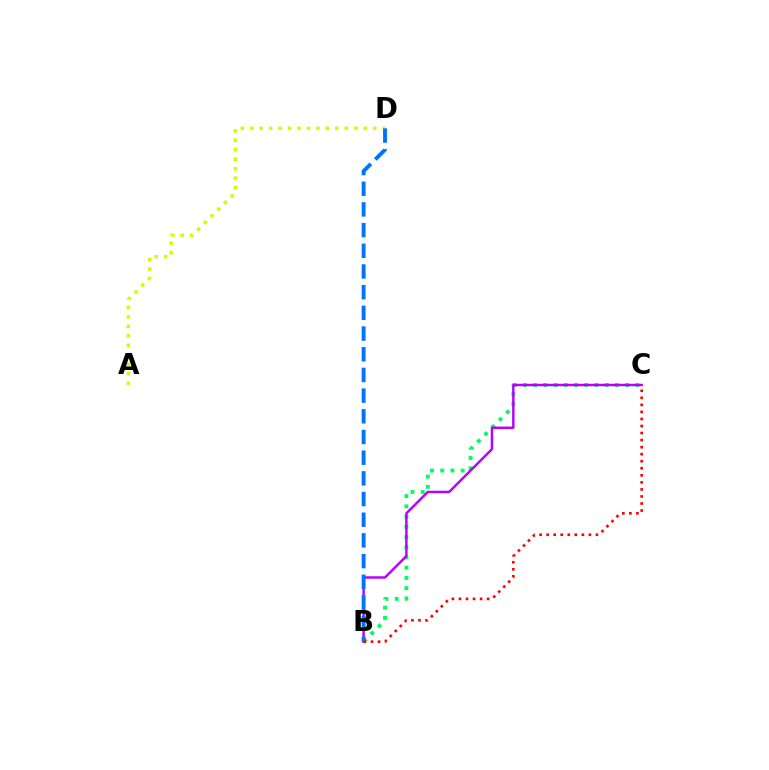{('B', 'C'): [{'color': '#00ff5c', 'line_style': 'dotted', 'thickness': 2.78}, {'color': '#b900ff', 'line_style': 'solid', 'thickness': 1.77}, {'color': '#ff0000', 'line_style': 'dotted', 'thickness': 1.91}], ('A', 'D'): [{'color': '#d1ff00', 'line_style': 'dotted', 'thickness': 2.57}], ('B', 'D'): [{'color': '#0074ff', 'line_style': 'dashed', 'thickness': 2.81}]}